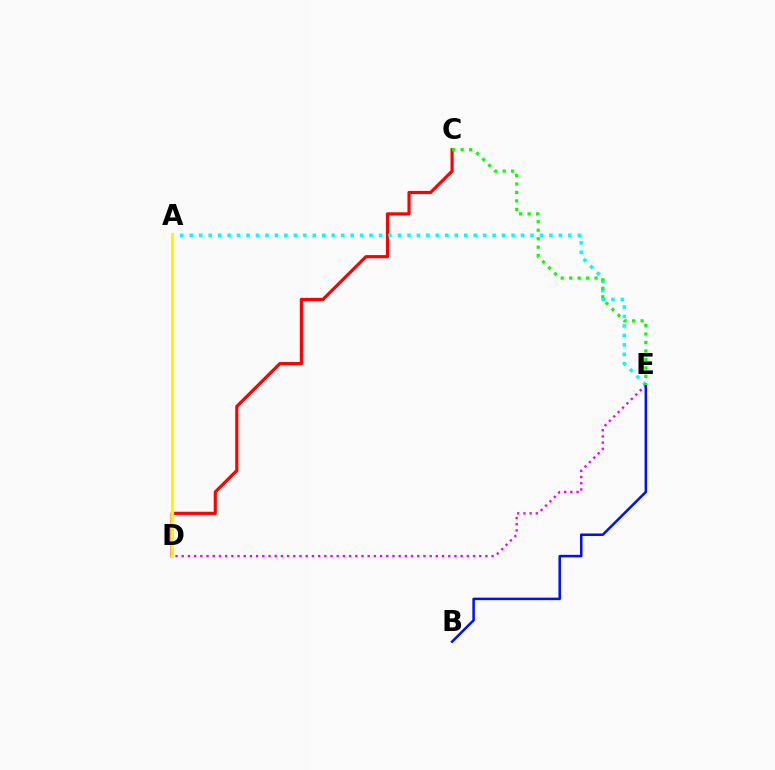{('D', 'E'): [{'color': '#ee00ff', 'line_style': 'dotted', 'thickness': 1.68}], ('C', 'D'): [{'color': '#ff0000', 'line_style': 'solid', 'thickness': 2.28}], ('A', 'E'): [{'color': '#00fff6', 'line_style': 'dotted', 'thickness': 2.57}], ('B', 'E'): [{'color': '#0010ff', 'line_style': 'solid', 'thickness': 1.82}], ('A', 'D'): [{'color': '#fcf500', 'line_style': 'solid', 'thickness': 2.29}], ('C', 'E'): [{'color': '#08ff00', 'line_style': 'dotted', 'thickness': 2.3}]}